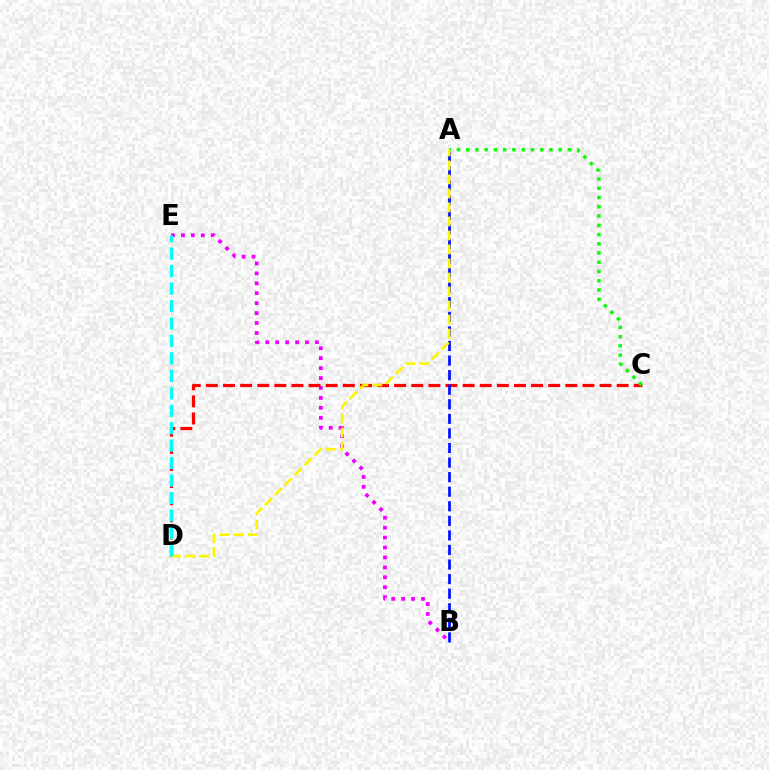{('B', 'E'): [{'color': '#ee00ff', 'line_style': 'dotted', 'thickness': 2.7}], ('C', 'D'): [{'color': '#ff0000', 'line_style': 'dashed', 'thickness': 2.33}], ('A', 'C'): [{'color': '#08ff00', 'line_style': 'dotted', 'thickness': 2.51}], ('A', 'B'): [{'color': '#0010ff', 'line_style': 'dashed', 'thickness': 1.98}], ('A', 'D'): [{'color': '#fcf500', 'line_style': 'dashed', 'thickness': 1.9}], ('D', 'E'): [{'color': '#00fff6', 'line_style': 'dashed', 'thickness': 2.37}]}